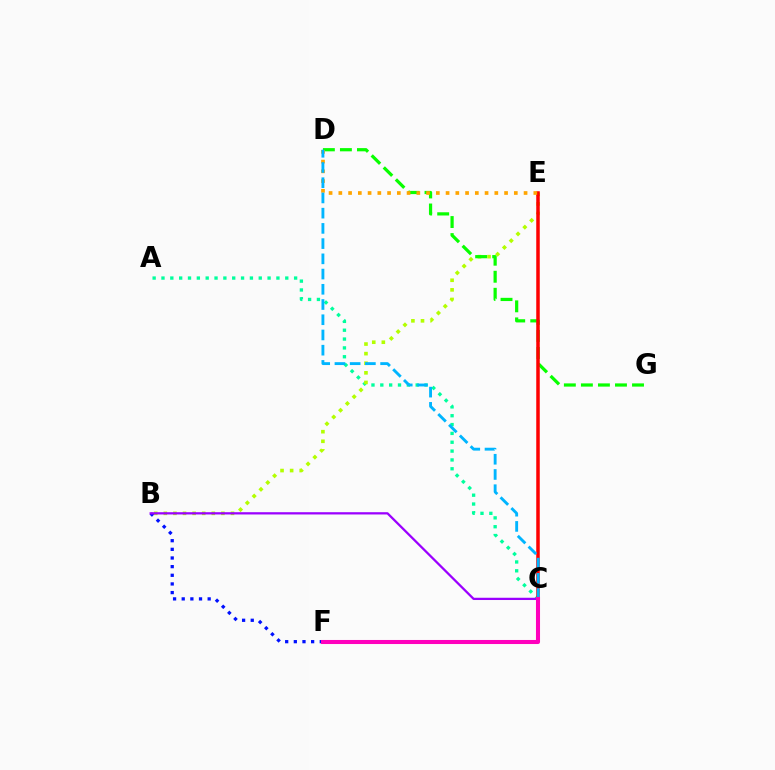{('A', 'C'): [{'color': '#00ff9d', 'line_style': 'dotted', 'thickness': 2.4}], ('B', 'E'): [{'color': '#b3ff00', 'line_style': 'dotted', 'thickness': 2.61}], ('B', 'F'): [{'color': '#0010ff', 'line_style': 'dotted', 'thickness': 2.35}], ('D', 'G'): [{'color': '#08ff00', 'line_style': 'dashed', 'thickness': 2.31}], ('B', 'C'): [{'color': '#9b00ff', 'line_style': 'solid', 'thickness': 1.63}], ('C', 'E'): [{'color': '#ff0000', 'line_style': 'solid', 'thickness': 2.53}], ('D', 'E'): [{'color': '#ffa500', 'line_style': 'dotted', 'thickness': 2.65}], ('C', 'D'): [{'color': '#00b5ff', 'line_style': 'dashed', 'thickness': 2.07}], ('C', 'F'): [{'color': '#ff00bd', 'line_style': 'solid', 'thickness': 2.92}]}